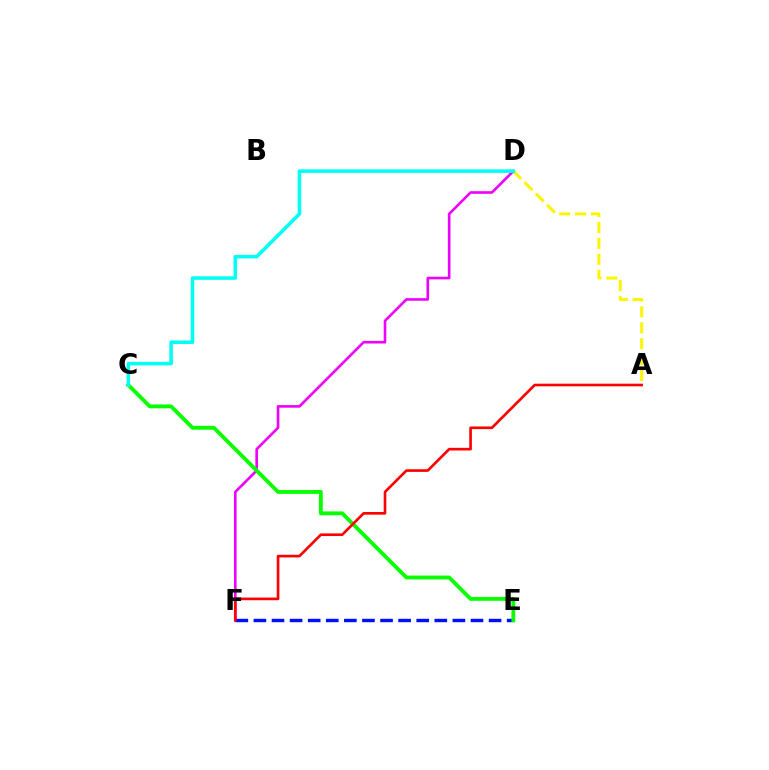{('A', 'D'): [{'color': '#fcf500', 'line_style': 'dashed', 'thickness': 2.16}], ('D', 'F'): [{'color': '#ee00ff', 'line_style': 'solid', 'thickness': 1.89}], ('E', 'F'): [{'color': '#0010ff', 'line_style': 'dashed', 'thickness': 2.46}], ('C', 'E'): [{'color': '#08ff00', 'line_style': 'solid', 'thickness': 2.77}], ('A', 'F'): [{'color': '#ff0000', 'line_style': 'solid', 'thickness': 1.91}], ('C', 'D'): [{'color': '#00fff6', 'line_style': 'solid', 'thickness': 2.55}]}